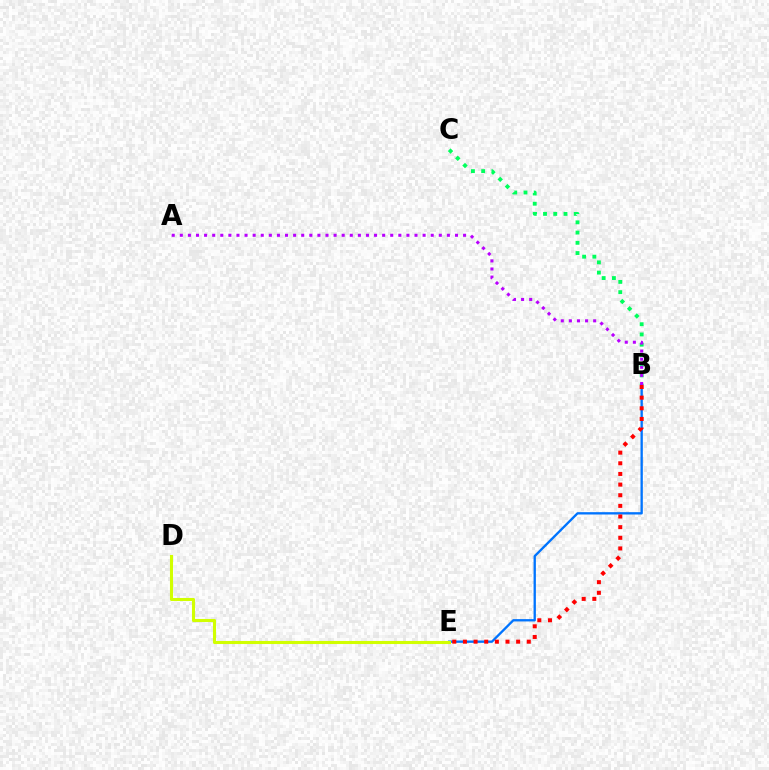{('B', 'C'): [{'color': '#00ff5c', 'line_style': 'dotted', 'thickness': 2.78}], ('B', 'E'): [{'color': '#0074ff', 'line_style': 'solid', 'thickness': 1.68}, {'color': '#ff0000', 'line_style': 'dotted', 'thickness': 2.89}], ('D', 'E'): [{'color': '#d1ff00', 'line_style': 'solid', 'thickness': 2.21}], ('A', 'B'): [{'color': '#b900ff', 'line_style': 'dotted', 'thickness': 2.2}]}